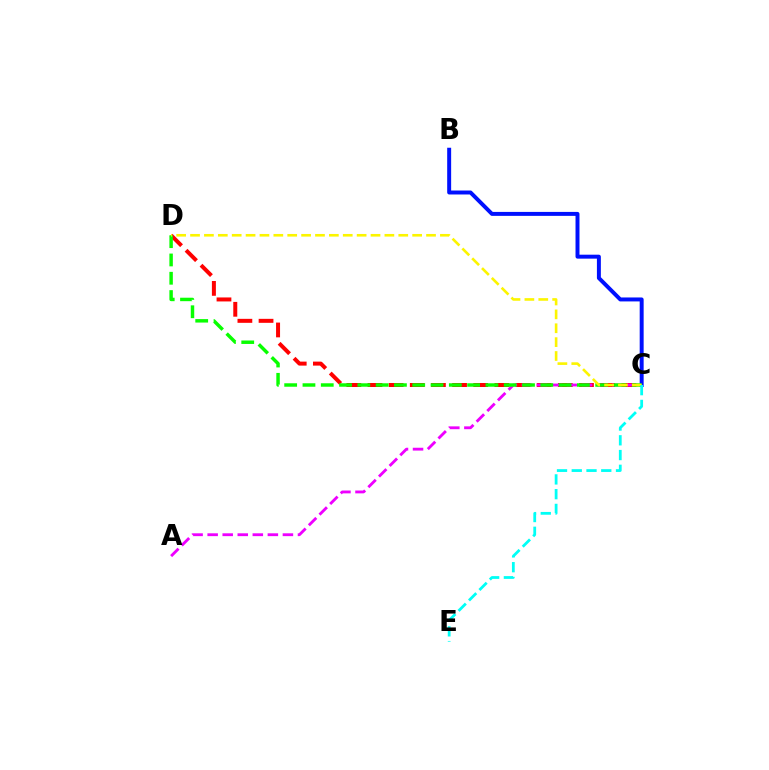{('C', 'D'): [{'color': '#ff0000', 'line_style': 'dashed', 'thickness': 2.87}, {'color': '#08ff00', 'line_style': 'dashed', 'thickness': 2.49}, {'color': '#fcf500', 'line_style': 'dashed', 'thickness': 1.89}], ('A', 'C'): [{'color': '#ee00ff', 'line_style': 'dashed', 'thickness': 2.04}], ('B', 'C'): [{'color': '#0010ff', 'line_style': 'solid', 'thickness': 2.85}], ('C', 'E'): [{'color': '#00fff6', 'line_style': 'dashed', 'thickness': 2.0}]}